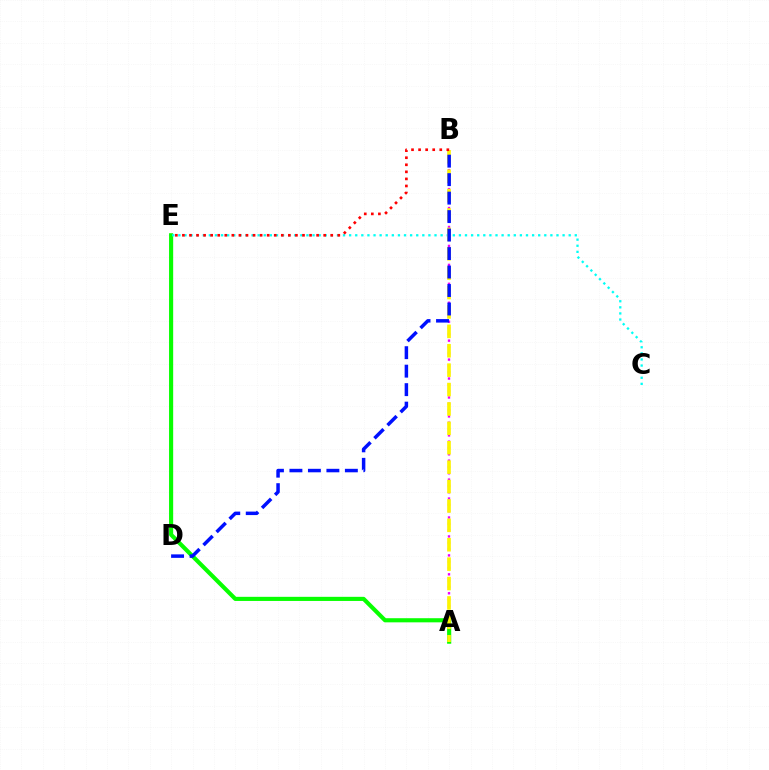{('A', 'B'): [{'color': '#ee00ff', 'line_style': 'dotted', 'thickness': 1.72}, {'color': '#fcf500', 'line_style': 'dashed', 'thickness': 2.64}], ('A', 'E'): [{'color': '#08ff00', 'line_style': 'solid', 'thickness': 2.97}], ('C', 'E'): [{'color': '#00fff6', 'line_style': 'dotted', 'thickness': 1.66}], ('B', 'D'): [{'color': '#0010ff', 'line_style': 'dashed', 'thickness': 2.51}], ('B', 'E'): [{'color': '#ff0000', 'line_style': 'dotted', 'thickness': 1.92}]}